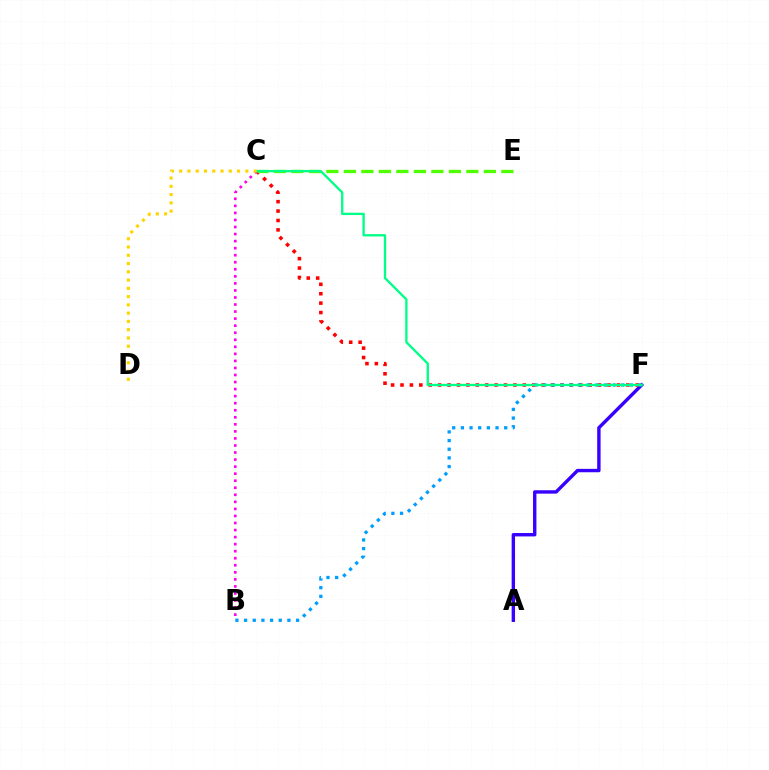{('A', 'F'): [{'color': '#3700ff', 'line_style': 'solid', 'thickness': 2.44}], ('C', 'F'): [{'color': '#ff0000', 'line_style': 'dotted', 'thickness': 2.56}, {'color': '#00ff86', 'line_style': 'solid', 'thickness': 1.67}], ('C', 'E'): [{'color': '#4fff00', 'line_style': 'dashed', 'thickness': 2.38}], ('B', 'F'): [{'color': '#009eff', 'line_style': 'dotted', 'thickness': 2.35}], ('B', 'C'): [{'color': '#ff00ed', 'line_style': 'dotted', 'thickness': 1.91}], ('C', 'D'): [{'color': '#ffd500', 'line_style': 'dotted', 'thickness': 2.25}]}